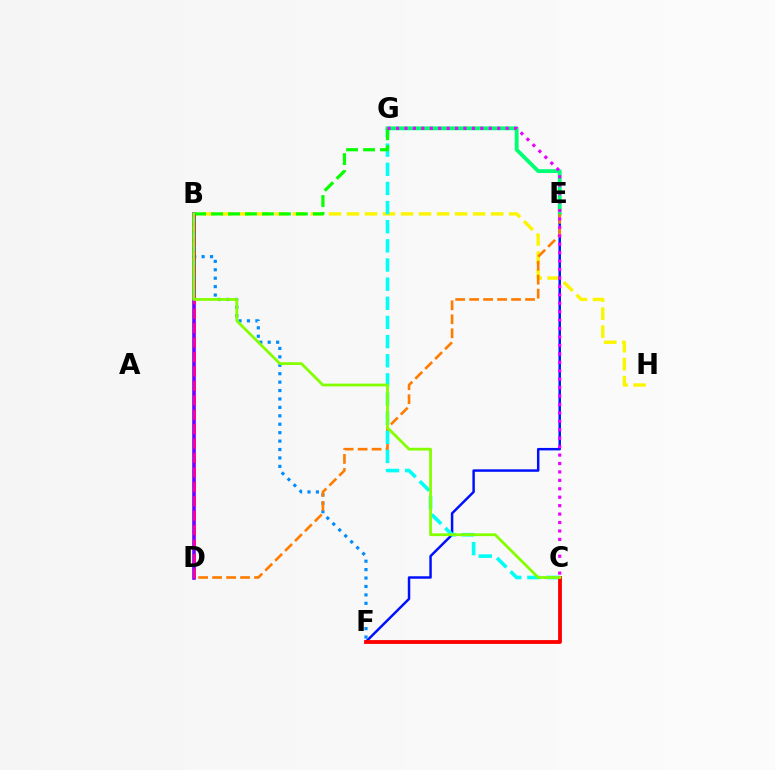{('B', 'H'): [{'color': '#fcf500', 'line_style': 'dashed', 'thickness': 2.45}], ('E', 'F'): [{'color': '#0010ff', 'line_style': 'solid', 'thickness': 1.78}], ('B', 'F'): [{'color': '#008cff', 'line_style': 'dotted', 'thickness': 2.29}], ('E', 'G'): [{'color': '#00ff74', 'line_style': 'solid', 'thickness': 2.77}], ('D', 'E'): [{'color': '#ff7c00', 'line_style': 'dashed', 'thickness': 1.9}], ('B', 'D'): [{'color': '#7200ff', 'line_style': 'solid', 'thickness': 2.59}, {'color': '#ff0094', 'line_style': 'dashed', 'thickness': 1.96}], ('C', 'G'): [{'color': '#00fff6', 'line_style': 'dashed', 'thickness': 2.6}, {'color': '#ee00ff', 'line_style': 'dotted', 'thickness': 2.29}], ('B', 'G'): [{'color': '#08ff00', 'line_style': 'dashed', 'thickness': 2.3}], ('C', 'F'): [{'color': '#ff0000', 'line_style': 'solid', 'thickness': 2.75}], ('B', 'C'): [{'color': '#84ff00', 'line_style': 'solid', 'thickness': 2.0}]}